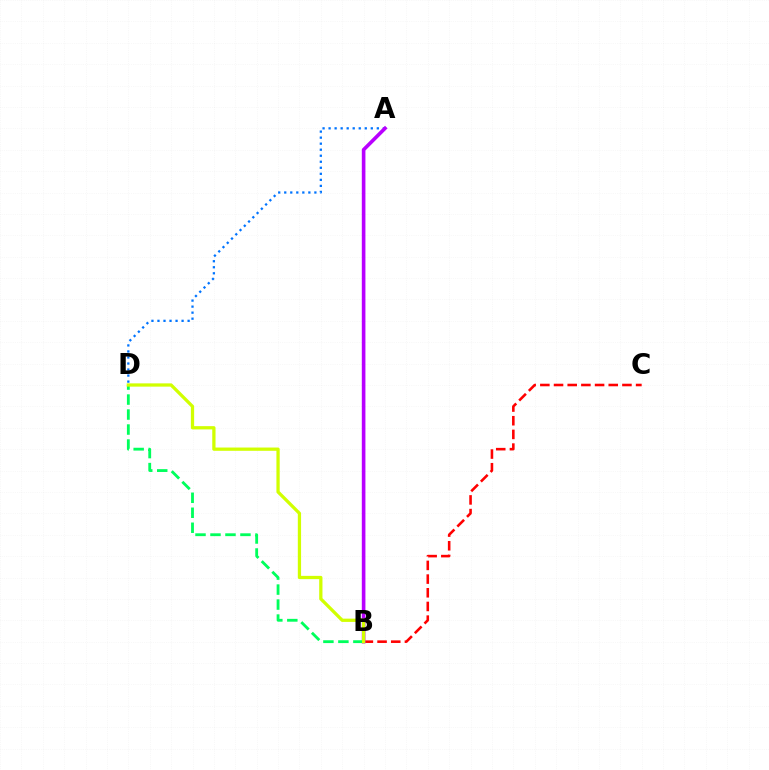{('A', 'D'): [{'color': '#0074ff', 'line_style': 'dotted', 'thickness': 1.64}], ('B', 'C'): [{'color': '#ff0000', 'line_style': 'dashed', 'thickness': 1.86}], ('A', 'B'): [{'color': '#b900ff', 'line_style': 'solid', 'thickness': 2.6}], ('B', 'D'): [{'color': '#00ff5c', 'line_style': 'dashed', 'thickness': 2.04}, {'color': '#d1ff00', 'line_style': 'solid', 'thickness': 2.35}]}